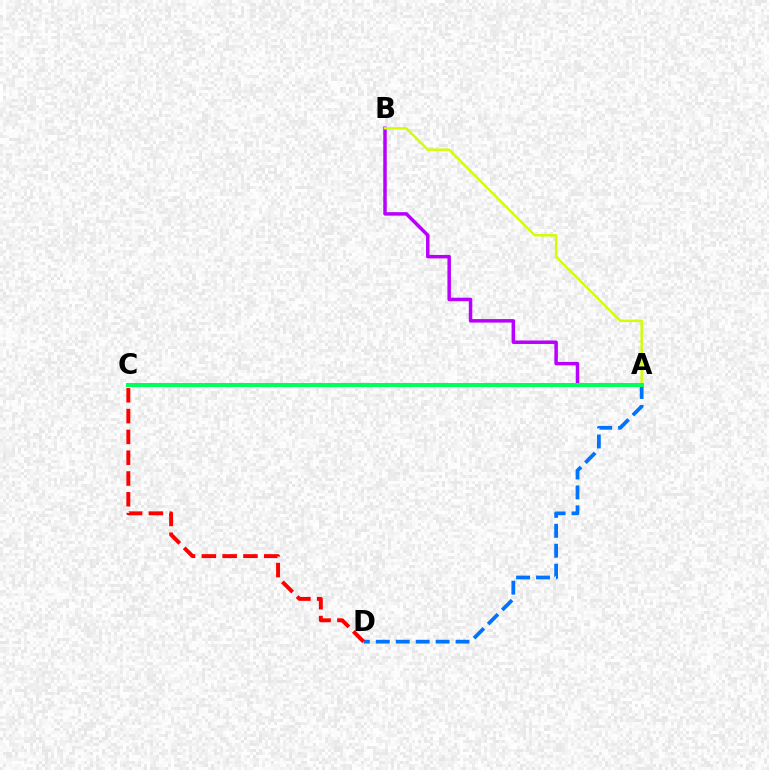{('A', 'B'): [{'color': '#b900ff', 'line_style': 'solid', 'thickness': 2.51}, {'color': '#d1ff00', 'line_style': 'solid', 'thickness': 1.77}], ('A', 'D'): [{'color': '#0074ff', 'line_style': 'dashed', 'thickness': 2.71}], ('C', 'D'): [{'color': '#ff0000', 'line_style': 'dashed', 'thickness': 2.83}], ('A', 'C'): [{'color': '#00ff5c', 'line_style': 'solid', 'thickness': 2.88}]}